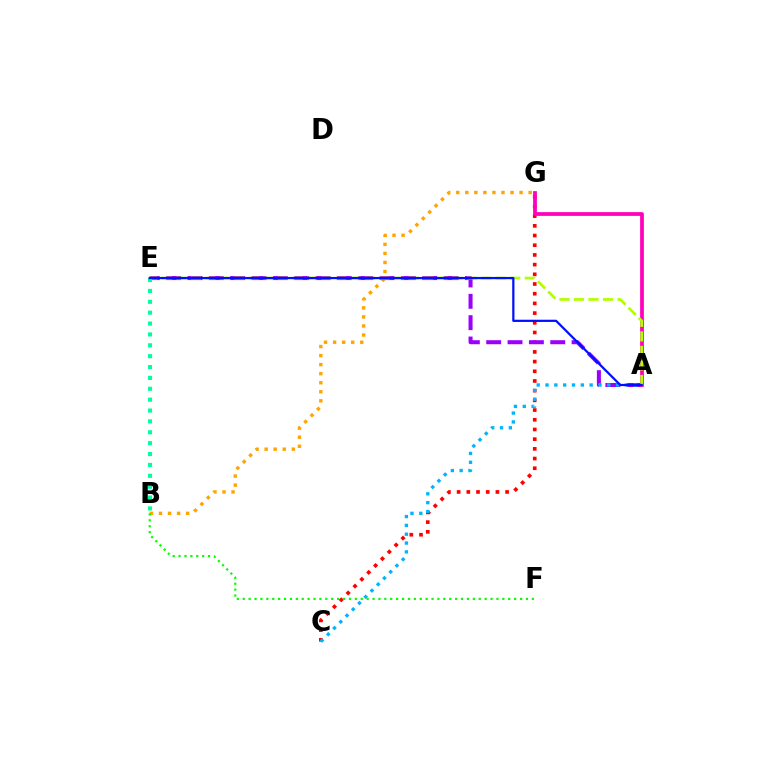{('C', 'G'): [{'color': '#ff0000', 'line_style': 'dotted', 'thickness': 2.63}], ('B', 'G'): [{'color': '#ffa500', 'line_style': 'dotted', 'thickness': 2.46}], ('A', 'E'): [{'color': '#9b00ff', 'line_style': 'dashed', 'thickness': 2.9}, {'color': '#b3ff00', 'line_style': 'dashed', 'thickness': 1.97}, {'color': '#0010ff', 'line_style': 'solid', 'thickness': 1.61}], ('B', 'E'): [{'color': '#00ff9d', 'line_style': 'dotted', 'thickness': 2.95}], ('A', 'C'): [{'color': '#00b5ff', 'line_style': 'dotted', 'thickness': 2.4}], ('A', 'G'): [{'color': '#ff00bd', 'line_style': 'solid', 'thickness': 2.7}], ('B', 'F'): [{'color': '#08ff00', 'line_style': 'dotted', 'thickness': 1.6}]}